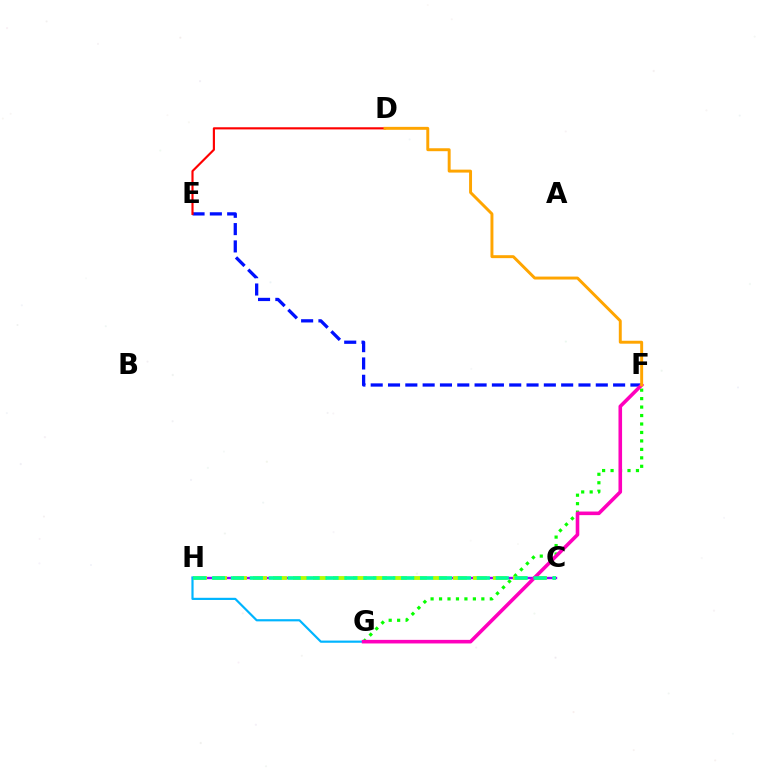{('F', 'G'): [{'color': '#08ff00', 'line_style': 'dotted', 'thickness': 2.3}, {'color': '#ff00bd', 'line_style': 'solid', 'thickness': 2.59}], ('C', 'H'): [{'color': '#9b00ff', 'line_style': 'solid', 'thickness': 1.7}, {'color': '#b3ff00', 'line_style': 'dashed', 'thickness': 2.72}, {'color': '#00ff9d', 'line_style': 'dashed', 'thickness': 2.57}], ('G', 'H'): [{'color': '#00b5ff', 'line_style': 'solid', 'thickness': 1.57}], ('E', 'F'): [{'color': '#0010ff', 'line_style': 'dashed', 'thickness': 2.35}], ('D', 'E'): [{'color': '#ff0000', 'line_style': 'solid', 'thickness': 1.55}], ('D', 'F'): [{'color': '#ffa500', 'line_style': 'solid', 'thickness': 2.12}]}